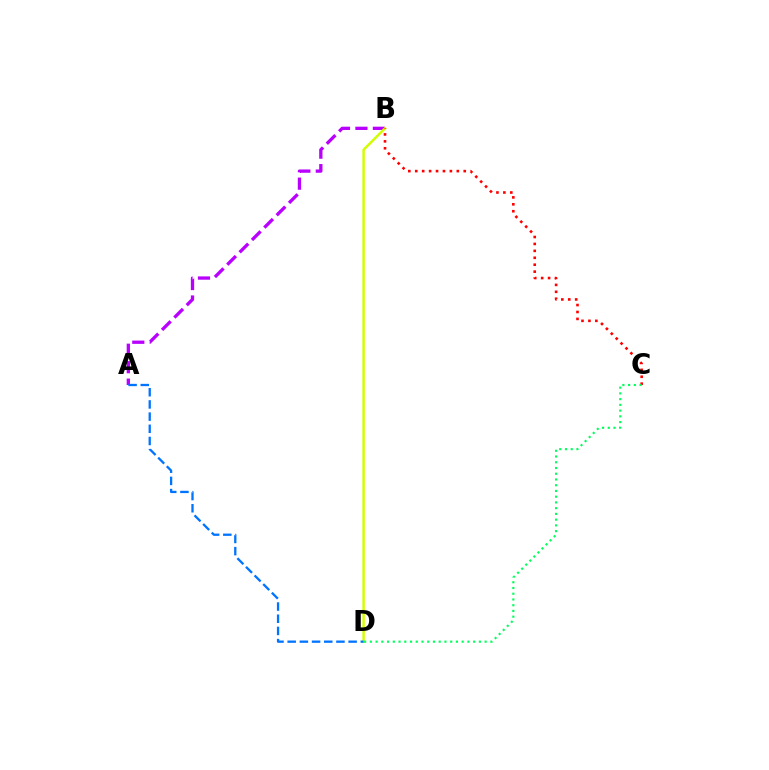{('A', 'B'): [{'color': '#b900ff', 'line_style': 'dashed', 'thickness': 2.37}], ('B', 'D'): [{'color': '#d1ff00', 'line_style': 'solid', 'thickness': 1.78}], ('B', 'C'): [{'color': '#ff0000', 'line_style': 'dotted', 'thickness': 1.88}], ('A', 'D'): [{'color': '#0074ff', 'line_style': 'dashed', 'thickness': 1.66}], ('C', 'D'): [{'color': '#00ff5c', 'line_style': 'dotted', 'thickness': 1.56}]}